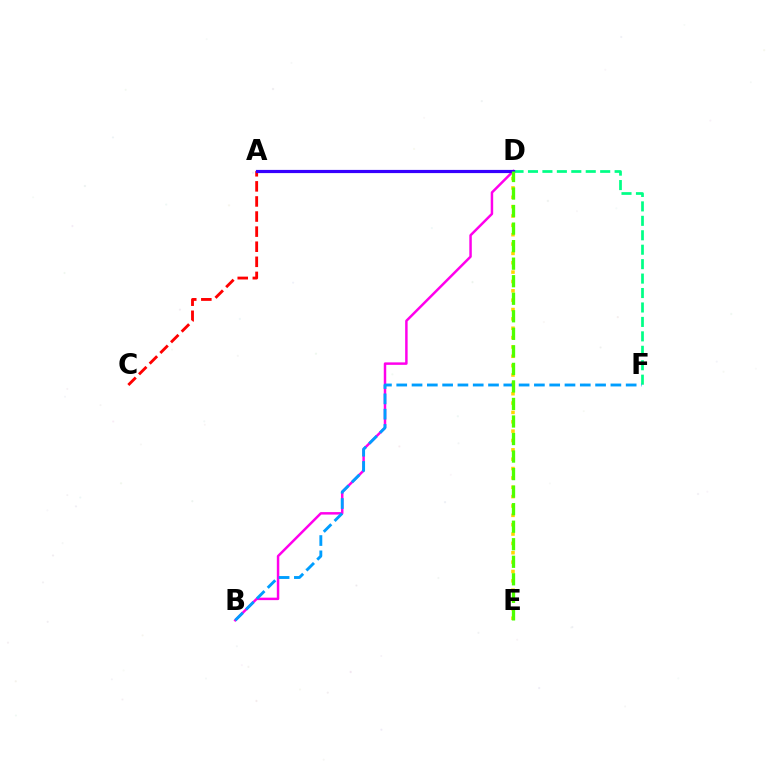{('B', 'D'): [{'color': '#ff00ed', 'line_style': 'solid', 'thickness': 1.78}], ('D', 'F'): [{'color': '#00ff86', 'line_style': 'dashed', 'thickness': 1.96}], ('A', 'C'): [{'color': '#ff0000', 'line_style': 'dashed', 'thickness': 2.05}], ('D', 'E'): [{'color': '#ffd500', 'line_style': 'dotted', 'thickness': 2.54}, {'color': '#4fff00', 'line_style': 'dashed', 'thickness': 2.38}], ('B', 'F'): [{'color': '#009eff', 'line_style': 'dashed', 'thickness': 2.08}], ('A', 'D'): [{'color': '#3700ff', 'line_style': 'solid', 'thickness': 2.3}]}